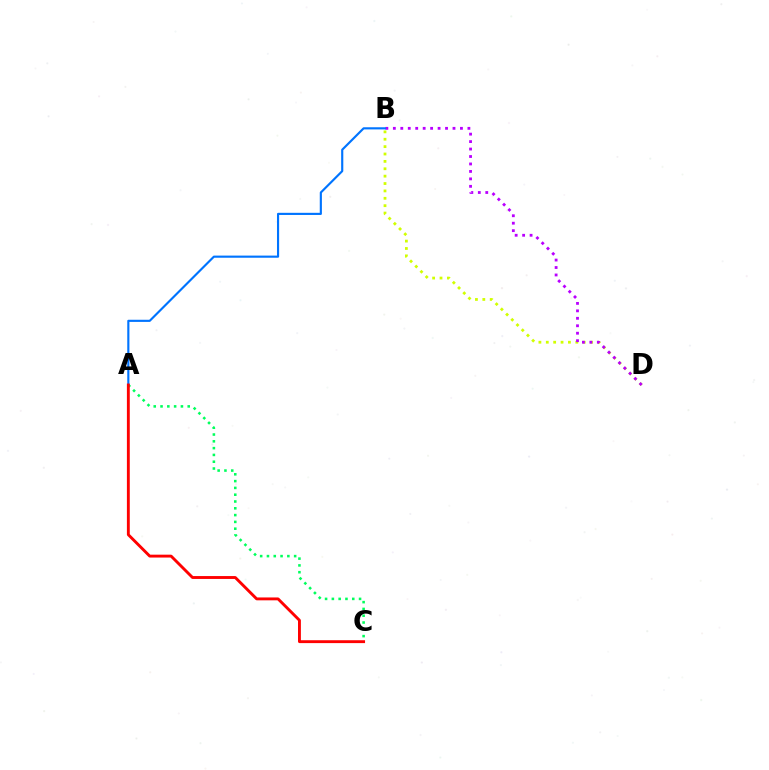{('B', 'D'): [{'color': '#d1ff00', 'line_style': 'dotted', 'thickness': 2.01}, {'color': '#b900ff', 'line_style': 'dotted', 'thickness': 2.03}], ('A', 'C'): [{'color': '#00ff5c', 'line_style': 'dotted', 'thickness': 1.85}, {'color': '#ff0000', 'line_style': 'solid', 'thickness': 2.07}], ('A', 'B'): [{'color': '#0074ff', 'line_style': 'solid', 'thickness': 1.55}]}